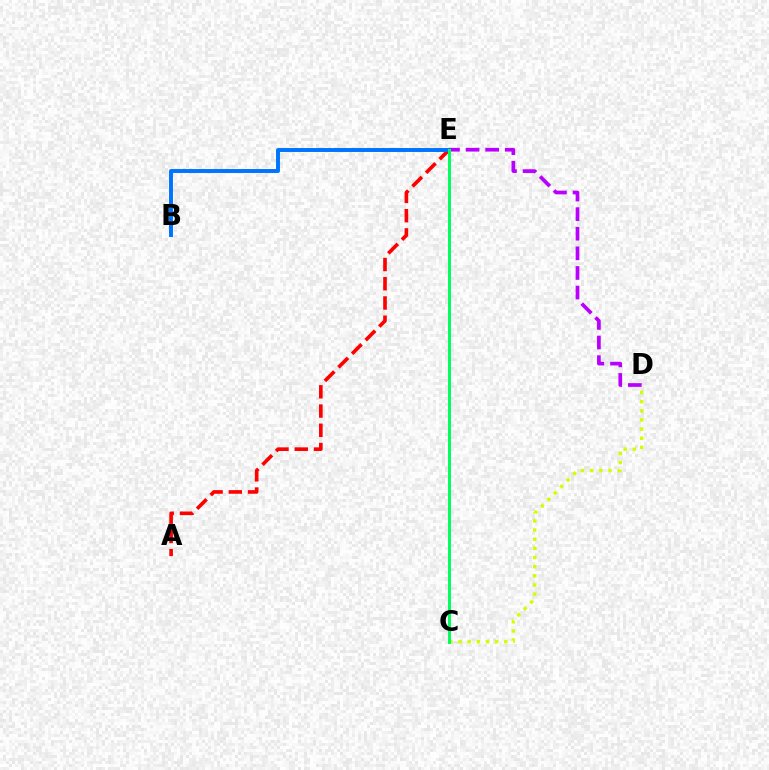{('A', 'E'): [{'color': '#ff0000', 'line_style': 'dashed', 'thickness': 2.61}], ('D', 'E'): [{'color': '#b900ff', 'line_style': 'dashed', 'thickness': 2.66}], ('C', 'D'): [{'color': '#d1ff00', 'line_style': 'dotted', 'thickness': 2.48}], ('B', 'E'): [{'color': '#0074ff', 'line_style': 'solid', 'thickness': 2.84}], ('C', 'E'): [{'color': '#00ff5c', 'line_style': 'solid', 'thickness': 2.13}]}